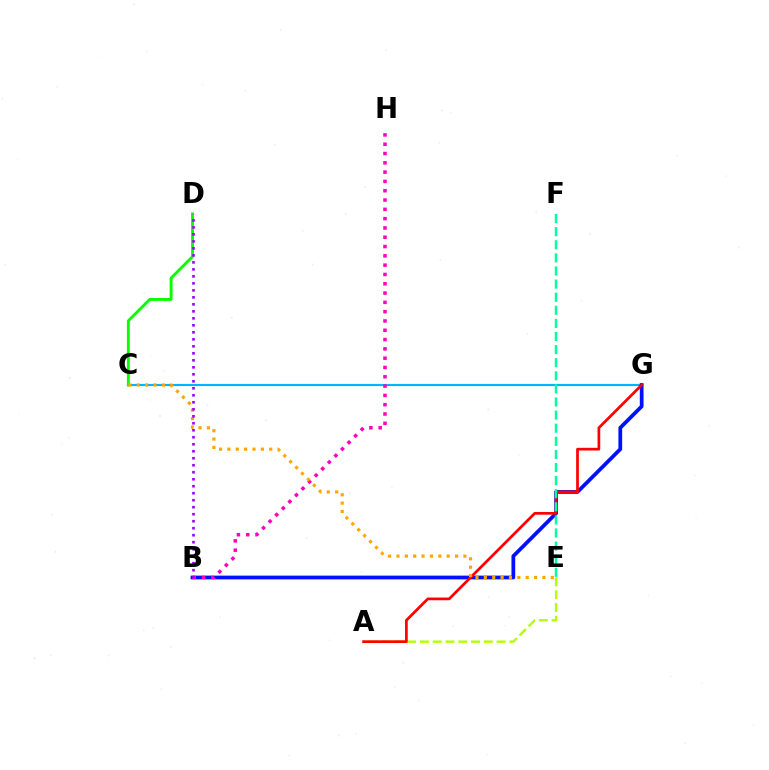{('C', 'G'): [{'color': '#00b5ff', 'line_style': 'solid', 'thickness': 1.56}], ('B', 'G'): [{'color': '#0010ff', 'line_style': 'solid', 'thickness': 2.7}], ('A', 'E'): [{'color': '#b3ff00', 'line_style': 'dashed', 'thickness': 1.74}], ('C', 'D'): [{'color': '#08ff00', 'line_style': 'solid', 'thickness': 2.08}], ('B', 'H'): [{'color': '#ff00bd', 'line_style': 'dotted', 'thickness': 2.53}], ('A', 'G'): [{'color': '#ff0000', 'line_style': 'solid', 'thickness': 1.96}], ('E', 'F'): [{'color': '#00ff9d', 'line_style': 'dashed', 'thickness': 1.78}], ('C', 'E'): [{'color': '#ffa500', 'line_style': 'dotted', 'thickness': 2.27}], ('B', 'D'): [{'color': '#9b00ff', 'line_style': 'dotted', 'thickness': 1.9}]}